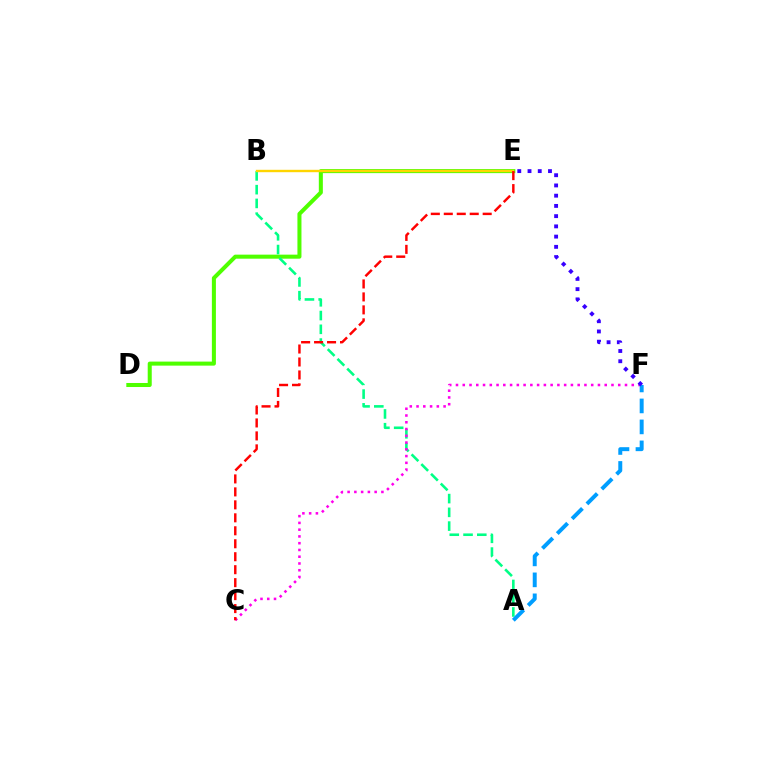{('D', 'E'): [{'color': '#4fff00', 'line_style': 'solid', 'thickness': 2.9}], ('A', 'B'): [{'color': '#00ff86', 'line_style': 'dashed', 'thickness': 1.87}], ('C', 'F'): [{'color': '#ff00ed', 'line_style': 'dotted', 'thickness': 1.84}], ('B', 'E'): [{'color': '#ffd500', 'line_style': 'solid', 'thickness': 1.72}], ('A', 'F'): [{'color': '#009eff', 'line_style': 'dashed', 'thickness': 2.85}], ('C', 'E'): [{'color': '#ff0000', 'line_style': 'dashed', 'thickness': 1.76}], ('E', 'F'): [{'color': '#3700ff', 'line_style': 'dotted', 'thickness': 2.78}]}